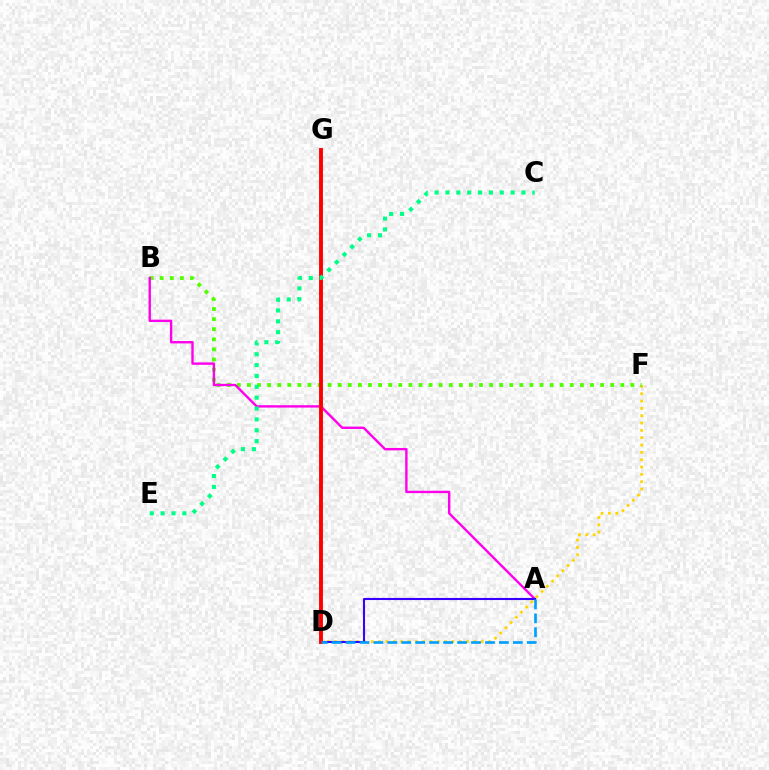{('D', 'F'): [{'color': '#ffd500', 'line_style': 'dotted', 'thickness': 1.99}], ('B', 'F'): [{'color': '#4fff00', 'line_style': 'dotted', 'thickness': 2.74}], ('A', 'B'): [{'color': '#ff00ed', 'line_style': 'solid', 'thickness': 1.72}], ('A', 'D'): [{'color': '#3700ff', 'line_style': 'solid', 'thickness': 1.51}, {'color': '#009eff', 'line_style': 'dashed', 'thickness': 1.89}], ('D', 'G'): [{'color': '#ff0000', 'line_style': 'solid', 'thickness': 2.8}], ('C', 'E'): [{'color': '#00ff86', 'line_style': 'dotted', 'thickness': 2.95}]}